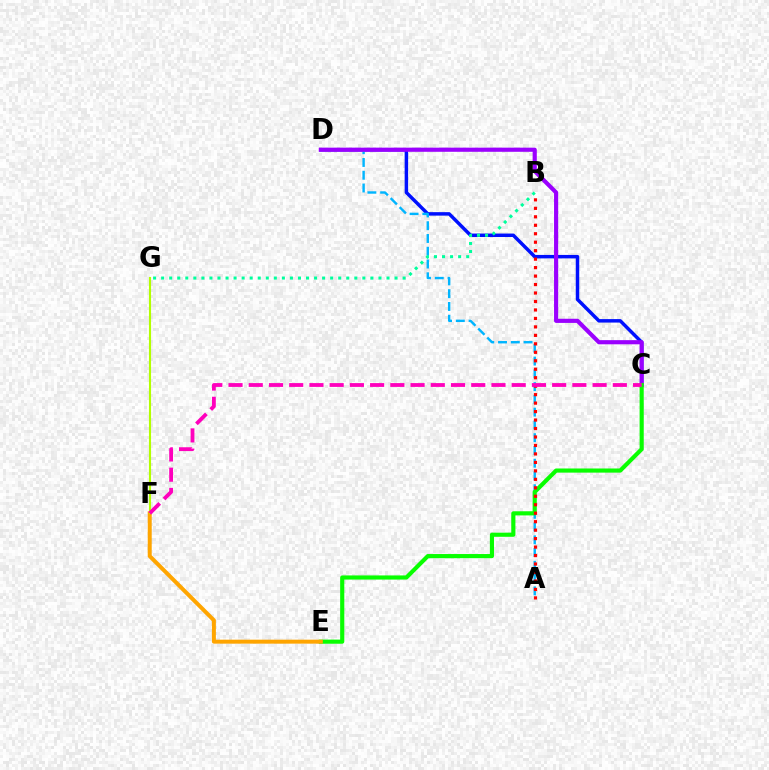{('C', 'D'): [{'color': '#0010ff', 'line_style': 'solid', 'thickness': 2.5}, {'color': '#9b00ff', 'line_style': 'solid', 'thickness': 2.99}], ('A', 'D'): [{'color': '#00b5ff', 'line_style': 'dashed', 'thickness': 1.73}], ('C', 'E'): [{'color': '#08ff00', 'line_style': 'solid', 'thickness': 2.98}], ('E', 'F'): [{'color': '#ffa500', 'line_style': 'solid', 'thickness': 2.86}], ('B', 'G'): [{'color': '#00ff9d', 'line_style': 'dotted', 'thickness': 2.19}], ('A', 'B'): [{'color': '#ff0000', 'line_style': 'dotted', 'thickness': 2.3}], ('F', 'G'): [{'color': '#b3ff00', 'line_style': 'solid', 'thickness': 1.53}], ('C', 'F'): [{'color': '#ff00bd', 'line_style': 'dashed', 'thickness': 2.75}]}